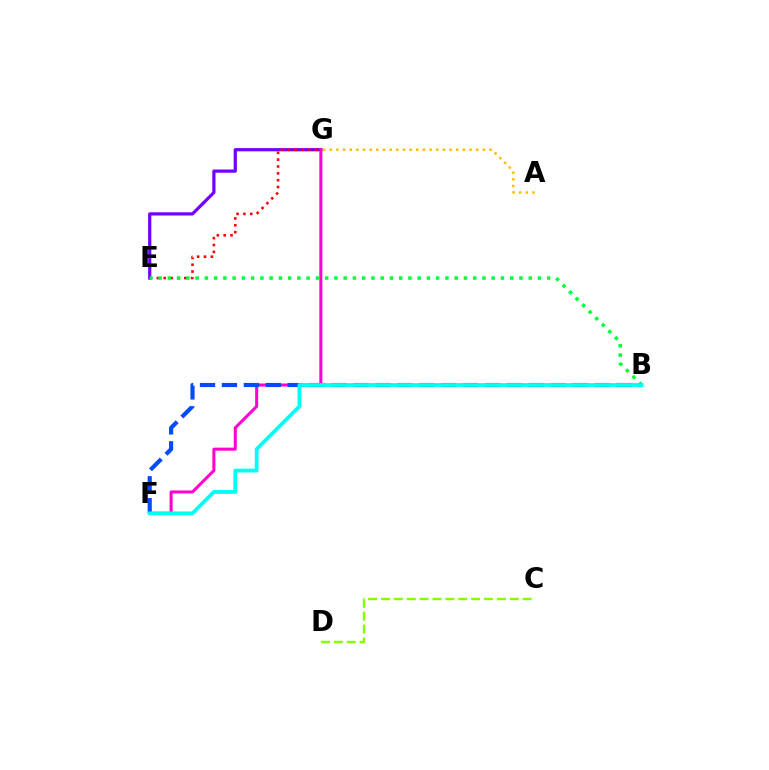{('E', 'G'): [{'color': '#7200ff', 'line_style': 'solid', 'thickness': 2.32}, {'color': '#ff0000', 'line_style': 'dotted', 'thickness': 1.86}], ('C', 'D'): [{'color': '#84ff00', 'line_style': 'dashed', 'thickness': 1.75}], ('F', 'G'): [{'color': '#ff00cf', 'line_style': 'solid', 'thickness': 2.18}], ('A', 'G'): [{'color': '#ffbd00', 'line_style': 'dotted', 'thickness': 1.81}], ('B', 'E'): [{'color': '#00ff39', 'line_style': 'dotted', 'thickness': 2.51}], ('B', 'F'): [{'color': '#004bff', 'line_style': 'dashed', 'thickness': 2.98}, {'color': '#00fff6', 'line_style': 'solid', 'thickness': 2.73}]}